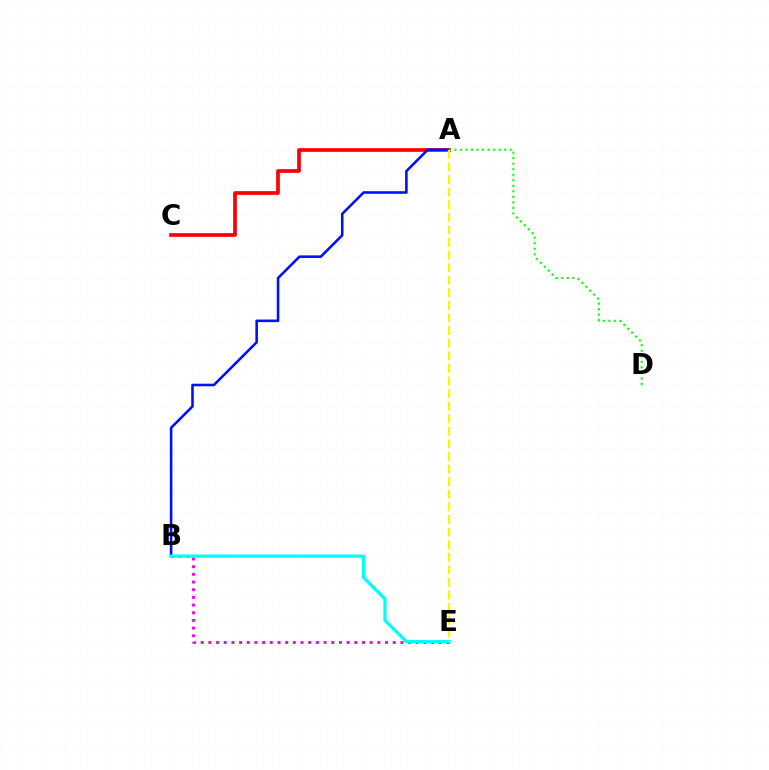{('A', 'C'): [{'color': '#ff0000', 'line_style': 'solid', 'thickness': 2.67}], ('A', 'B'): [{'color': '#0010ff', 'line_style': 'solid', 'thickness': 1.86}], ('A', 'D'): [{'color': '#08ff00', 'line_style': 'dotted', 'thickness': 1.5}], ('B', 'E'): [{'color': '#ee00ff', 'line_style': 'dotted', 'thickness': 2.09}, {'color': '#00fff6', 'line_style': 'solid', 'thickness': 2.33}], ('A', 'E'): [{'color': '#fcf500', 'line_style': 'dashed', 'thickness': 1.71}]}